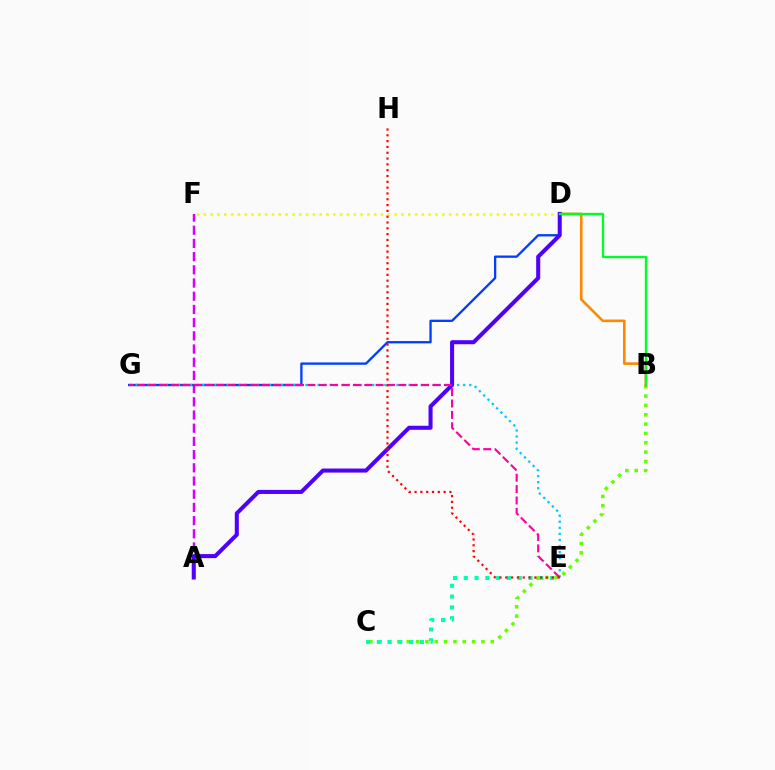{('B', 'C'): [{'color': '#66ff00', 'line_style': 'dotted', 'thickness': 2.54}], ('A', 'F'): [{'color': '#d600ff', 'line_style': 'dashed', 'thickness': 1.79}], ('B', 'D'): [{'color': '#ff8800', 'line_style': 'solid', 'thickness': 1.87}, {'color': '#00ff27', 'line_style': 'solid', 'thickness': 1.7}], ('D', 'G'): [{'color': '#003fff', 'line_style': 'solid', 'thickness': 1.67}], ('D', 'F'): [{'color': '#eeff00', 'line_style': 'dotted', 'thickness': 1.85}], ('E', 'G'): [{'color': '#00c7ff', 'line_style': 'dotted', 'thickness': 1.65}, {'color': '#ff00a0', 'line_style': 'dashed', 'thickness': 1.54}], ('A', 'D'): [{'color': '#4f00ff', 'line_style': 'solid', 'thickness': 2.91}], ('C', 'E'): [{'color': '#00ffaf', 'line_style': 'dotted', 'thickness': 2.93}], ('E', 'H'): [{'color': '#ff0000', 'line_style': 'dotted', 'thickness': 1.58}]}